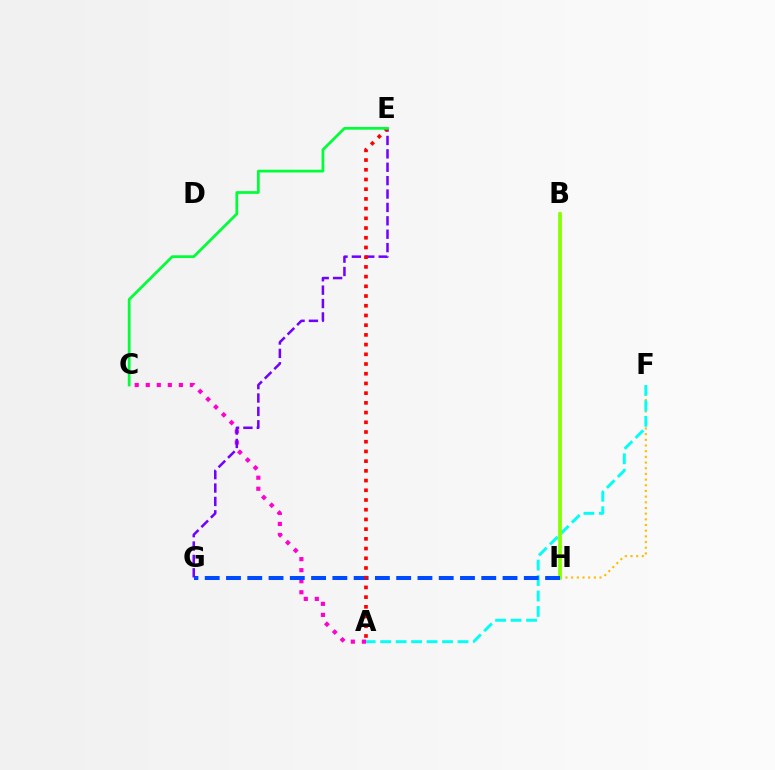{('F', 'H'): [{'color': '#ffbd00', 'line_style': 'dotted', 'thickness': 1.54}], ('A', 'F'): [{'color': '#00fff6', 'line_style': 'dashed', 'thickness': 2.1}], ('B', 'H'): [{'color': '#84ff00', 'line_style': 'solid', 'thickness': 2.68}], ('A', 'C'): [{'color': '#ff00cf', 'line_style': 'dotted', 'thickness': 3.0}], ('G', 'H'): [{'color': '#004bff', 'line_style': 'dashed', 'thickness': 2.89}], ('E', 'G'): [{'color': '#7200ff', 'line_style': 'dashed', 'thickness': 1.82}], ('A', 'E'): [{'color': '#ff0000', 'line_style': 'dotted', 'thickness': 2.64}], ('C', 'E'): [{'color': '#00ff39', 'line_style': 'solid', 'thickness': 1.98}]}